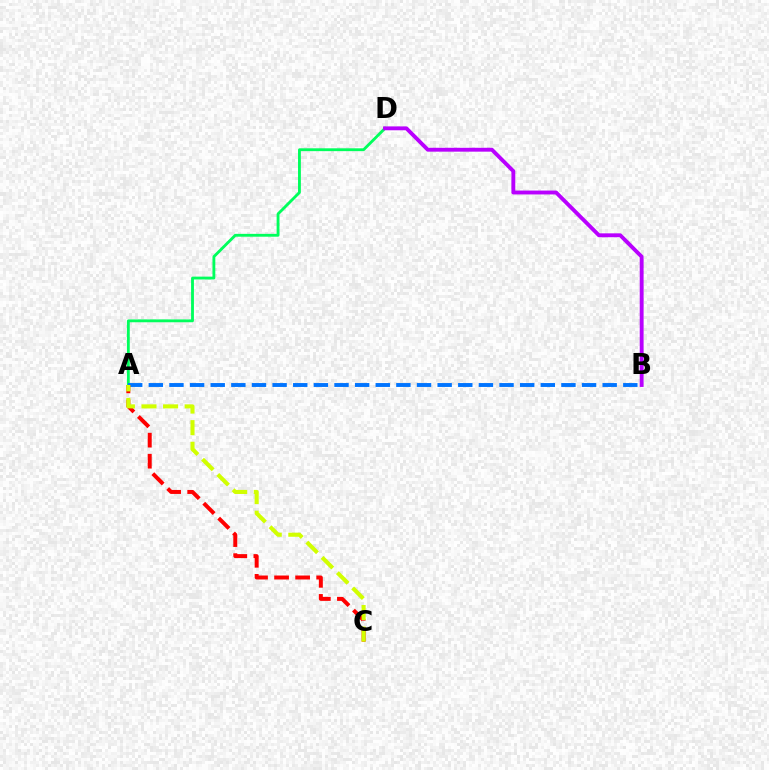{('A', 'D'): [{'color': '#00ff5c', 'line_style': 'solid', 'thickness': 2.05}], ('A', 'B'): [{'color': '#0074ff', 'line_style': 'dashed', 'thickness': 2.8}], ('A', 'C'): [{'color': '#ff0000', 'line_style': 'dashed', 'thickness': 2.86}, {'color': '#d1ff00', 'line_style': 'dashed', 'thickness': 2.93}], ('B', 'D'): [{'color': '#b900ff', 'line_style': 'solid', 'thickness': 2.79}]}